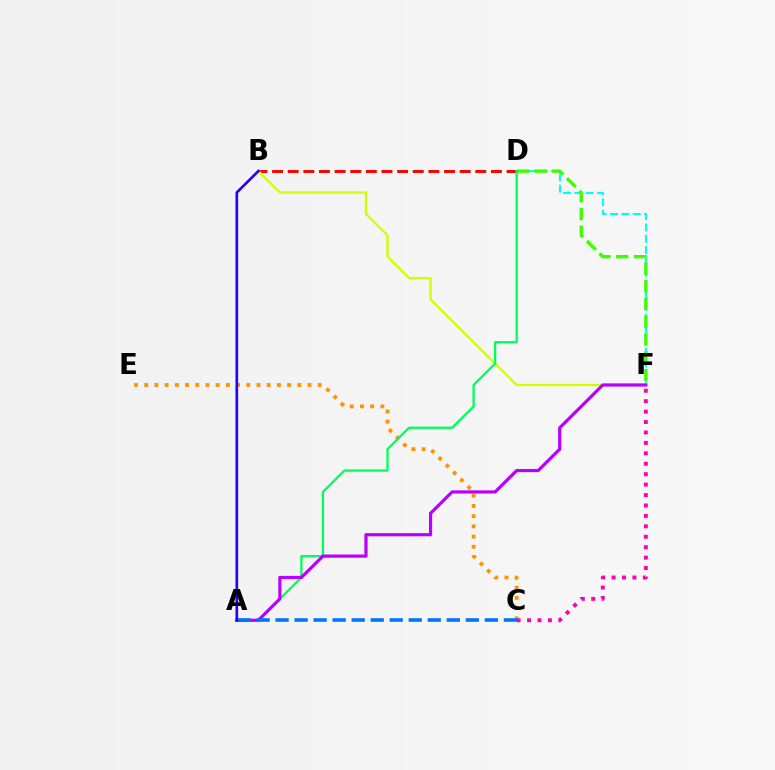{('D', 'F'): [{'color': '#00fff6', 'line_style': 'dashed', 'thickness': 1.54}, {'color': '#3dff00', 'line_style': 'dashed', 'thickness': 2.41}], ('C', 'E'): [{'color': '#ff9400', 'line_style': 'dotted', 'thickness': 2.77}], ('C', 'F'): [{'color': '#ff00ac', 'line_style': 'dotted', 'thickness': 2.83}], ('B', 'D'): [{'color': '#ff0000', 'line_style': 'dashed', 'thickness': 2.12}], ('B', 'F'): [{'color': '#d1ff00', 'line_style': 'solid', 'thickness': 1.68}], ('A', 'D'): [{'color': '#00ff5c', 'line_style': 'solid', 'thickness': 1.65}], ('A', 'F'): [{'color': '#b900ff', 'line_style': 'solid', 'thickness': 2.29}], ('A', 'C'): [{'color': '#0074ff', 'line_style': 'dashed', 'thickness': 2.58}], ('A', 'B'): [{'color': '#2500ff', 'line_style': 'solid', 'thickness': 1.91}]}